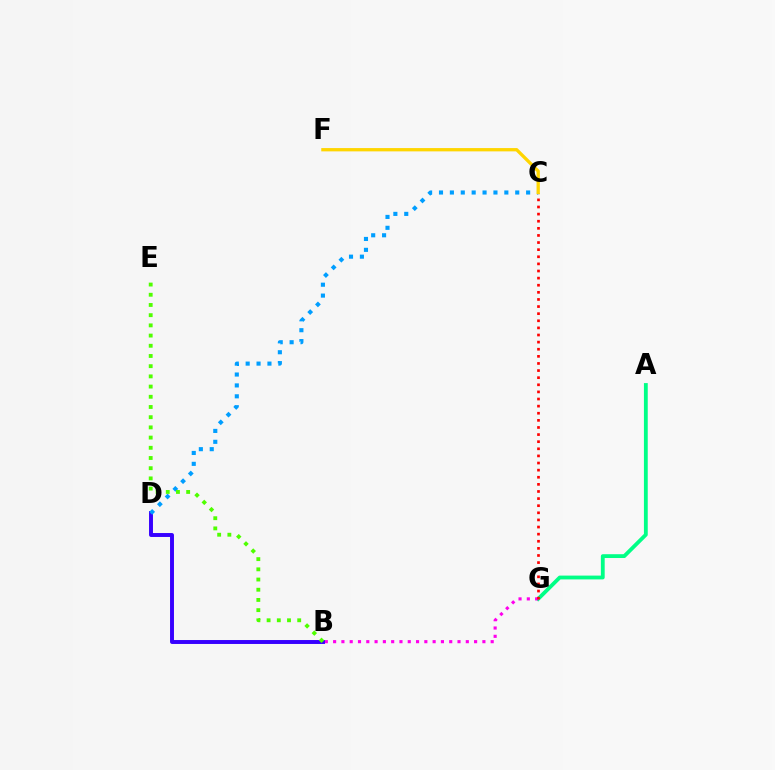{('A', 'G'): [{'color': '#00ff86', 'line_style': 'solid', 'thickness': 2.75}], ('B', 'G'): [{'color': '#ff00ed', 'line_style': 'dotted', 'thickness': 2.25}], ('C', 'G'): [{'color': '#ff0000', 'line_style': 'dotted', 'thickness': 1.93}], ('B', 'D'): [{'color': '#3700ff', 'line_style': 'solid', 'thickness': 2.83}], ('C', 'D'): [{'color': '#009eff', 'line_style': 'dotted', 'thickness': 2.96}], ('C', 'F'): [{'color': '#ffd500', 'line_style': 'solid', 'thickness': 2.37}], ('B', 'E'): [{'color': '#4fff00', 'line_style': 'dotted', 'thickness': 2.77}]}